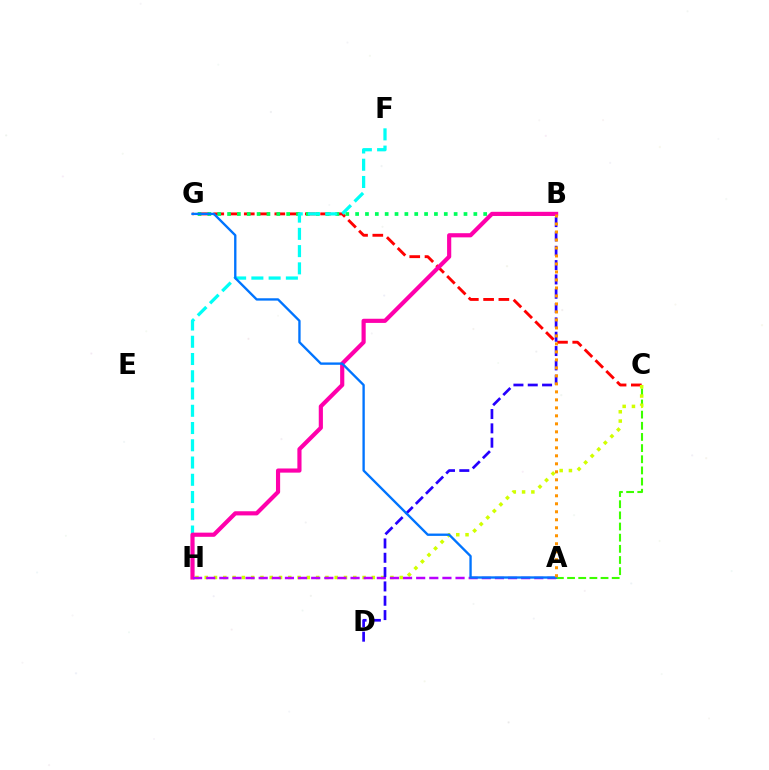{('C', 'G'): [{'color': '#ff0000', 'line_style': 'dashed', 'thickness': 2.07}], ('A', 'C'): [{'color': '#3dff00', 'line_style': 'dashed', 'thickness': 1.52}], ('B', 'G'): [{'color': '#00ff5c', 'line_style': 'dotted', 'thickness': 2.68}], ('F', 'H'): [{'color': '#00fff6', 'line_style': 'dashed', 'thickness': 2.34}], ('B', 'H'): [{'color': '#ff00ac', 'line_style': 'solid', 'thickness': 2.99}], ('C', 'H'): [{'color': '#d1ff00', 'line_style': 'dotted', 'thickness': 2.52}], ('A', 'H'): [{'color': '#b900ff', 'line_style': 'dashed', 'thickness': 1.78}], ('B', 'D'): [{'color': '#2500ff', 'line_style': 'dashed', 'thickness': 1.95}], ('A', 'G'): [{'color': '#0074ff', 'line_style': 'solid', 'thickness': 1.69}], ('A', 'B'): [{'color': '#ff9400', 'line_style': 'dotted', 'thickness': 2.17}]}